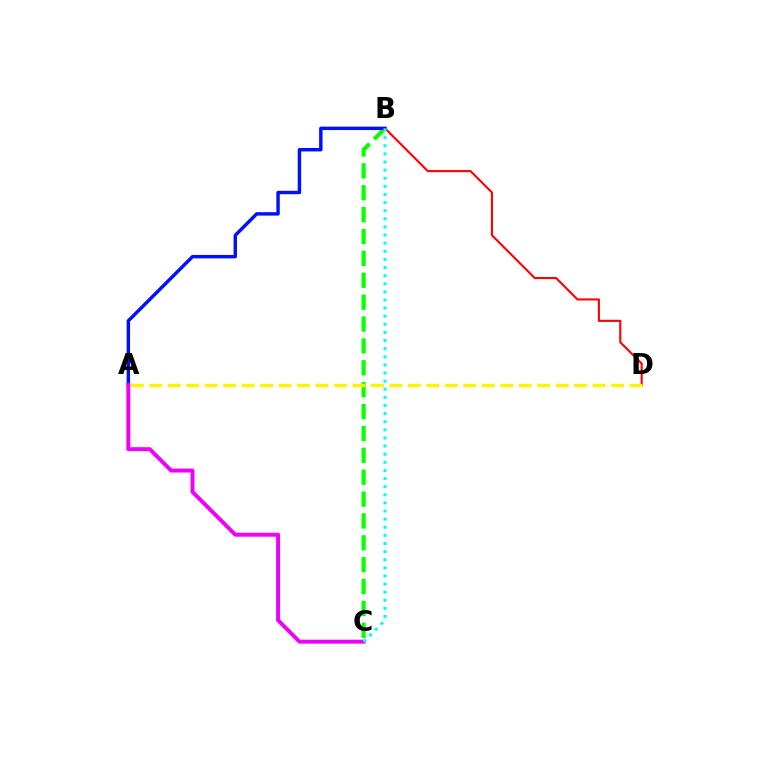{('B', 'C'): [{'color': '#08ff00', 'line_style': 'dashed', 'thickness': 2.97}, {'color': '#00fff6', 'line_style': 'dotted', 'thickness': 2.21}], ('B', 'D'): [{'color': '#ff0000', 'line_style': 'solid', 'thickness': 1.52}], ('A', 'B'): [{'color': '#0010ff', 'line_style': 'solid', 'thickness': 2.47}], ('A', 'C'): [{'color': '#ee00ff', 'line_style': 'solid', 'thickness': 2.84}], ('A', 'D'): [{'color': '#fcf500', 'line_style': 'dashed', 'thickness': 2.51}]}